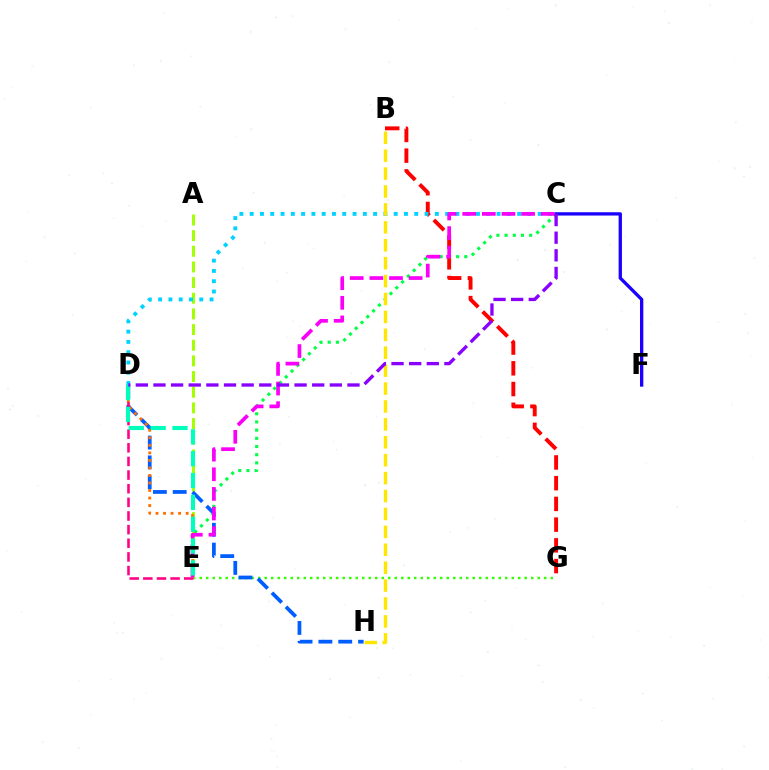{('E', 'G'): [{'color': '#31ff00', 'line_style': 'dotted', 'thickness': 1.77}], ('B', 'G'): [{'color': '#ff0000', 'line_style': 'dashed', 'thickness': 2.82}], ('A', 'E'): [{'color': '#a2ff00', 'line_style': 'dashed', 'thickness': 2.13}], ('D', 'H'): [{'color': '#005dff', 'line_style': 'dashed', 'thickness': 2.69}], ('C', 'E'): [{'color': '#00ff45', 'line_style': 'dotted', 'thickness': 2.23}, {'color': '#fa00f9', 'line_style': 'dashed', 'thickness': 2.67}], ('C', 'D'): [{'color': '#00d3ff', 'line_style': 'dotted', 'thickness': 2.79}, {'color': '#8a00ff', 'line_style': 'dashed', 'thickness': 2.4}], ('D', 'E'): [{'color': '#ff7000', 'line_style': 'dotted', 'thickness': 2.05}, {'color': '#ff0088', 'line_style': 'dashed', 'thickness': 1.85}, {'color': '#00ffbb', 'line_style': 'dashed', 'thickness': 2.97}], ('C', 'F'): [{'color': '#1900ff', 'line_style': 'solid', 'thickness': 2.38}], ('B', 'H'): [{'color': '#ffe600', 'line_style': 'dashed', 'thickness': 2.43}]}